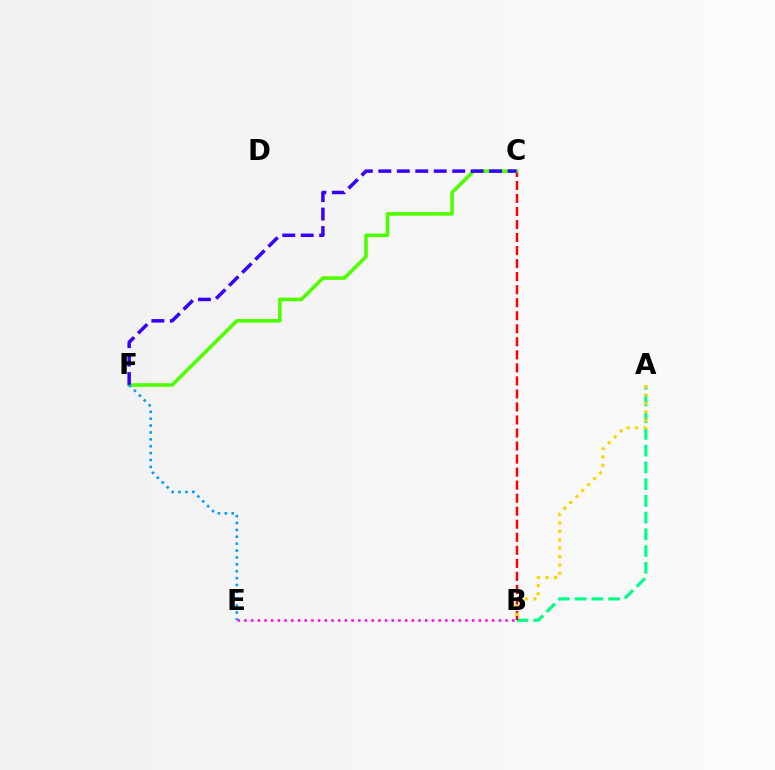{('A', 'B'): [{'color': '#00ff86', 'line_style': 'dashed', 'thickness': 2.27}, {'color': '#ffd500', 'line_style': 'dotted', 'thickness': 2.28}], ('B', 'C'): [{'color': '#ff0000', 'line_style': 'dashed', 'thickness': 1.77}], ('C', 'F'): [{'color': '#4fff00', 'line_style': 'solid', 'thickness': 2.59}, {'color': '#3700ff', 'line_style': 'dashed', 'thickness': 2.51}], ('B', 'E'): [{'color': '#ff00ed', 'line_style': 'dotted', 'thickness': 1.82}], ('E', 'F'): [{'color': '#009eff', 'line_style': 'dotted', 'thickness': 1.87}]}